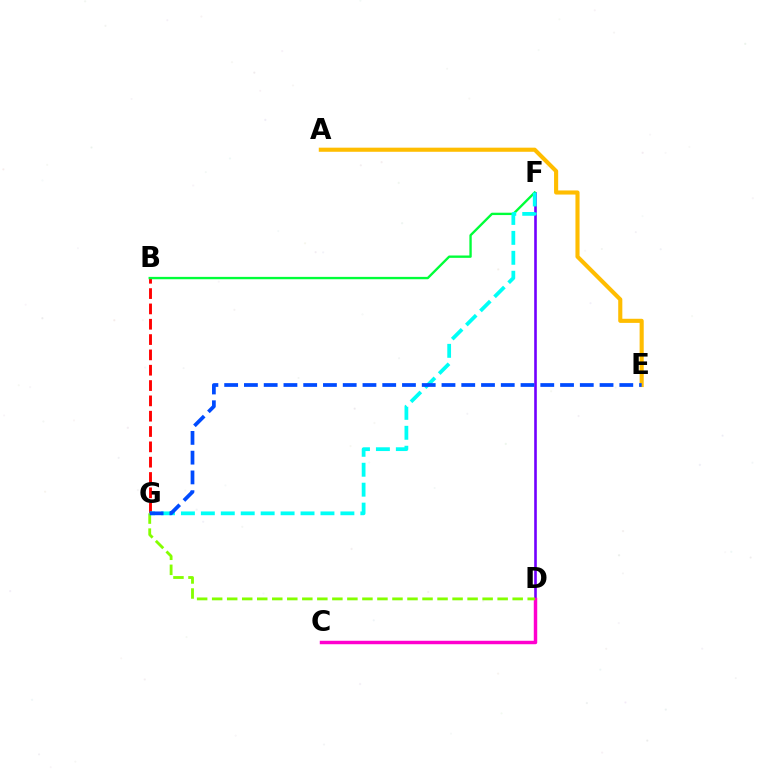{('D', 'F'): [{'color': '#7200ff', 'line_style': 'solid', 'thickness': 1.88}], ('B', 'G'): [{'color': '#ff0000', 'line_style': 'dashed', 'thickness': 2.08}], ('C', 'D'): [{'color': '#ff00cf', 'line_style': 'solid', 'thickness': 2.49}], ('B', 'F'): [{'color': '#00ff39', 'line_style': 'solid', 'thickness': 1.7}], ('D', 'G'): [{'color': '#84ff00', 'line_style': 'dashed', 'thickness': 2.04}], ('A', 'E'): [{'color': '#ffbd00', 'line_style': 'solid', 'thickness': 2.96}], ('F', 'G'): [{'color': '#00fff6', 'line_style': 'dashed', 'thickness': 2.71}], ('E', 'G'): [{'color': '#004bff', 'line_style': 'dashed', 'thickness': 2.68}]}